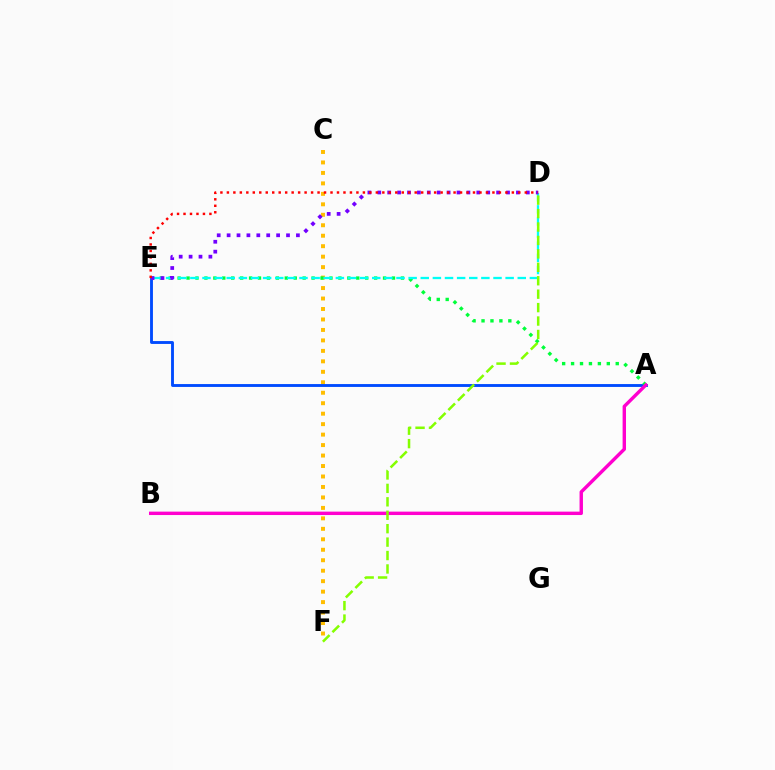{('C', 'F'): [{'color': '#ffbd00', 'line_style': 'dotted', 'thickness': 2.84}], ('A', 'E'): [{'color': '#004bff', 'line_style': 'solid', 'thickness': 2.06}, {'color': '#00ff39', 'line_style': 'dotted', 'thickness': 2.43}], ('D', 'E'): [{'color': '#00fff6', 'line_style': 'dashed', 'thickness': 1.65}, {'color': '#7200ff', 'line_style': 'dotted', 'thickness': 2.69}, {'color': '#ff0000', 'line_style': 'dotted', 'thickness': 1.76}], ('A', 'B'): [{'color': '#ff00cf', 'line_style': 'solid', 'thickness': 2.45}], ('D', 'F'): [{'color': '#84ff00', 'line_style': 'dashed', 'thickness': 1.82}]}